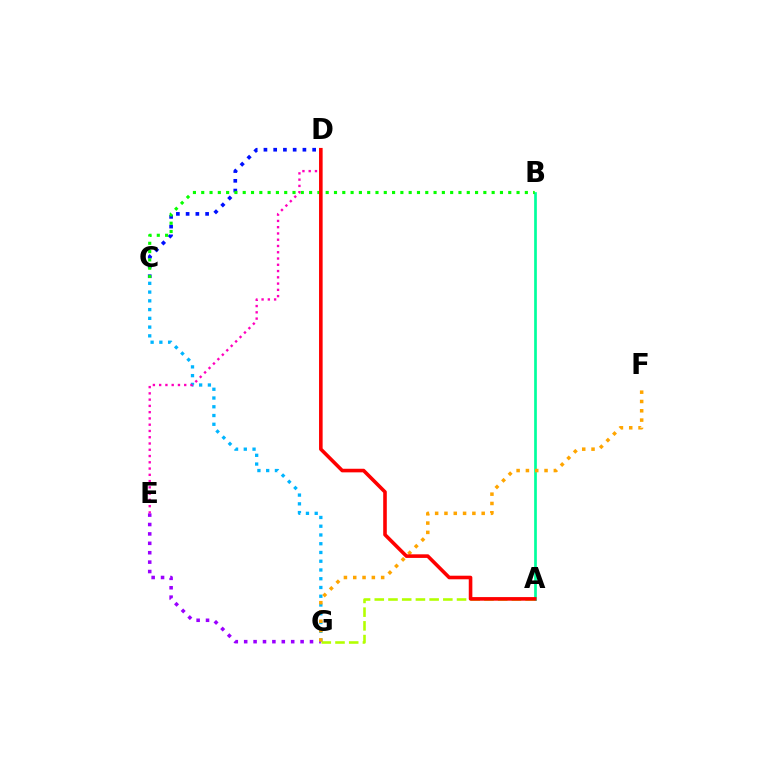{('C', 'D'): [{'color': '#0010ff', 'line_style': 'dotted', 'thickness': 2.65}], ('E', 'G'): [{'color': '#9b00ff', 'line_style': 'dotted', 'thickness': 2.55}], ('A', 'B'): [{'color': '#00ff9d', 'line_style': 'solid', 'thickness': 1.95}], ('C', 'G'): [{'color': '#00b5ff', 'line_style': 'dotted', 'thickness': 2.38}], ('A', 'G'): [{'color': '#b3ff00', 'line_style': 'dashed', 'thickness': 1.86}], ('B', 'C'): [{'color': '#08ff00', 'line_style': 'dotted', 'thickness': 2.25}], ('D', 'E'): [{'color': '#ff00bd', 'line_style': 'dotted', 'thickness': 1.7}], ('F', 'G'): [{'color': '#ffa500', 'line_style': 'dotted', 'thickness': 2.53}], ('A', 'D'): [{'color': '#ff0000', 'line_style': 'solid', 'thickness': 2.59}]}